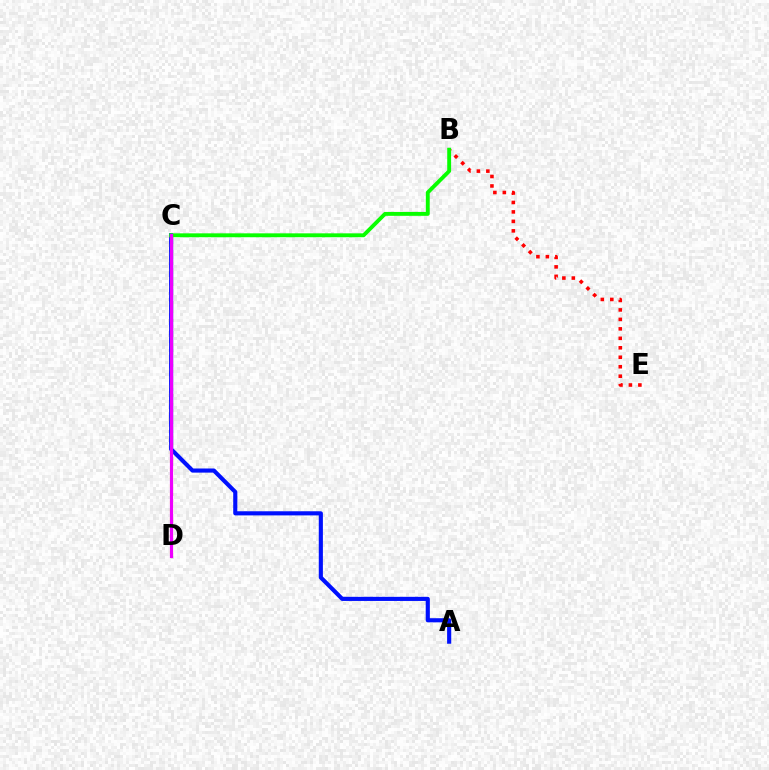{('B', 'E'): [{'color': '#ff0000', 'line_style': 'dotted', 'thickness': 2.57}], ('A', 'C'): [{'color': '#0010ff', 'line_style': 'solid', 'thickness': 2.97}], ('B', 'C'): [{'color': '#08ff00', 'line_style': 'solid', 'thickness': 2.79}], ('C', 'D'): [{'color': '#00fff6', 'line_style': 'dotted', 'thickness': 1.97}, {'color': '#fcf500', 'line_style': 'dotted', 'thickness': 2.25}, {'color': '#ee00ff', 'line_style': 'solid', 'thickness': 2.29}]}